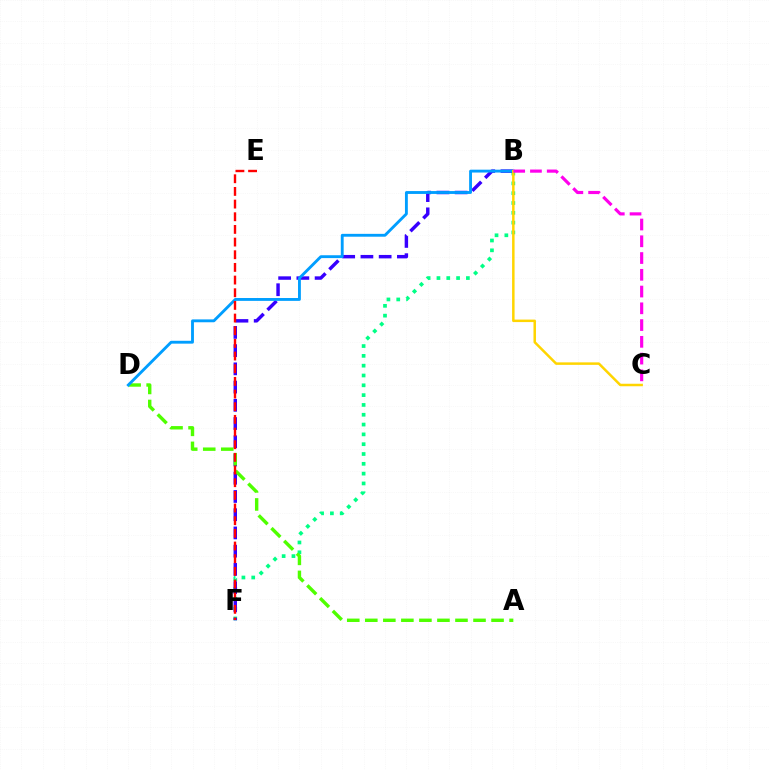{('B', 'F'): [{'color': '#00ff86', 'line_style': 'dotted', 'thickness': 2.67}, {'color': '#3700ff', 'line_style': 'dashed', 'thickness': 2.48}], ('A', 'D'): [{'color': '#4fff00', 'line_style': 'dashed', 'thickness': 2.45}], ('B', 'D'): [{'color': '#009eff', 'line_style': 'solid', 'thickness': 2.06}], ('B', 'C'): [{'color': '#ffd500', 'line_style': 'solid', 'thickness': 1.8}, {'color': '#ff00ed', 'line_style': 'dashed', 'thickness': 2.28}], ('E', 'F'): [{'color': '#ff0000', 'line_style': 'dashed', 'thickness': 1.72}]}